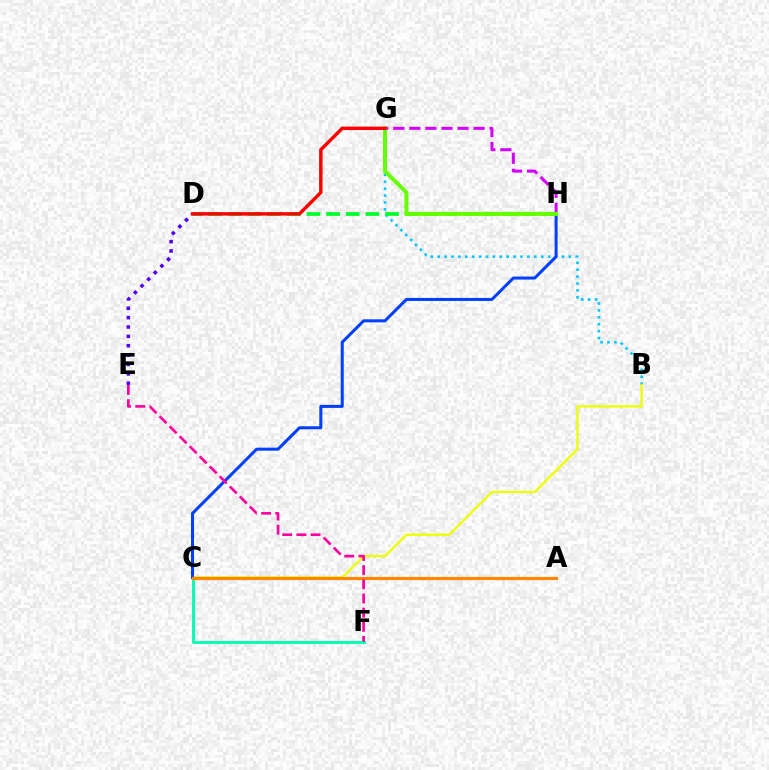{('B', 'G'): [{'color': '#00c7ff', 'line_style': 'dotted', 'thickness': 1.88}], ('D', 'E'): [{'color': '#4f00ff', 'line_style': 'dotted', 'thickness': 2.55}], ('C', 'F'): [{'color': '#00ffaf', 'line_style': 'solid', 'thickness': 2.07}], ('B', 'C'): [{'color': '#eeff00', 'line_style': 'solid', 'thickness': 1.66}], ('G', 'H'): [{'color': '#d600ff', 'line_style': 'dashed', 'thickness': 2.18}, {'color': '#66ff00', 'line_style': 'solid', 'thickness': 2.89}], ('C', 'H'): [{'color': '#003fff', 'line_style': 'solid', 'thickness': 2.17}], ('D', 'H'): [{'color': '#00ff27', 'line_style': 'dashed', 'thickness': 2.67}], ('A', 'C'): [{'color': '#ff8800', 'line_style': 'solid', 'thickness': 2.31}], ('E', 'F'): [{'color': '#ff00a0', 'line_style': 'dashed', 'thickness': 1.93}], ('D', 'G'): [{'color': '#ff0000', 'line_style': 'solid', 'thickness': 2.47}]}